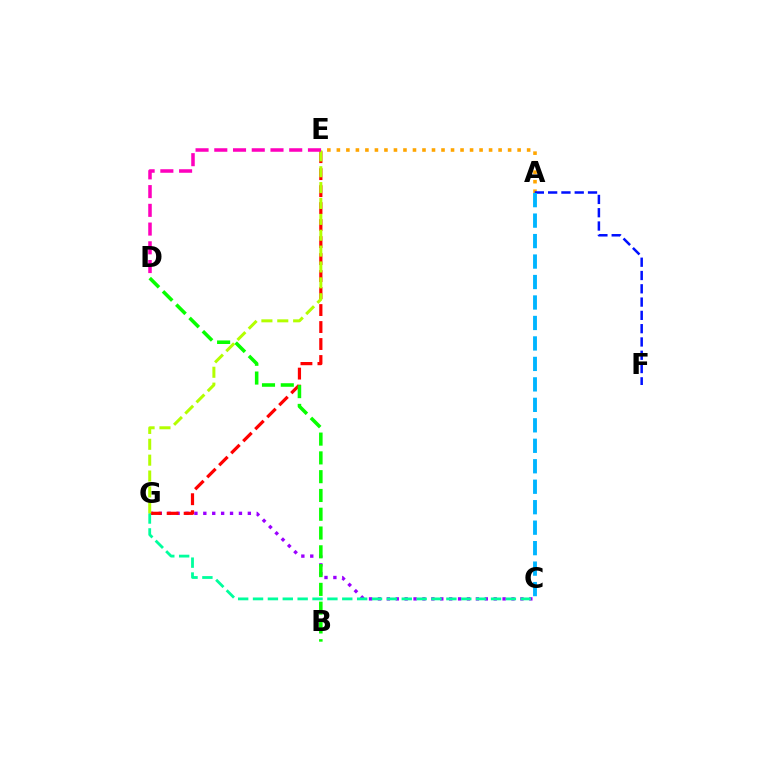{('A', 'E'): [{'color': '#ffa500', 'line_style': 'dotted', 'thickness': 2.58}], ('C', 'G'): [{'color': '#9b00ff', 'line_style': 'dotted', 'thickness': 2.42}, {'color': '#00ff9d', 'line_style': 'dashed', 'thickness': 2.02}], ('A', 'F'): [{'color': '#0010ff', 'line_style': 'dashed', 'thickness': 1.81}], ('E', 'G'): [{'color': '#ff0000', 'line_style': 'dashed', 'thickness': 2.31}, {'color': '#b3ff00', 'line_style': 'dashed', 'thickness': 2.16}], ('B', 'D'): [{'color': '#08ff00', 'line_style': 'dashed', 'thickness': 2.55}], ('D', 'E'): [{'color': '#ff00bd', 'line_style': 'dashed', 'thickness': 2.54}], ('A', 'C'): [{'color': '#00b5ff', 'line_style': 'dashed', 'thickness': 2.78}]}